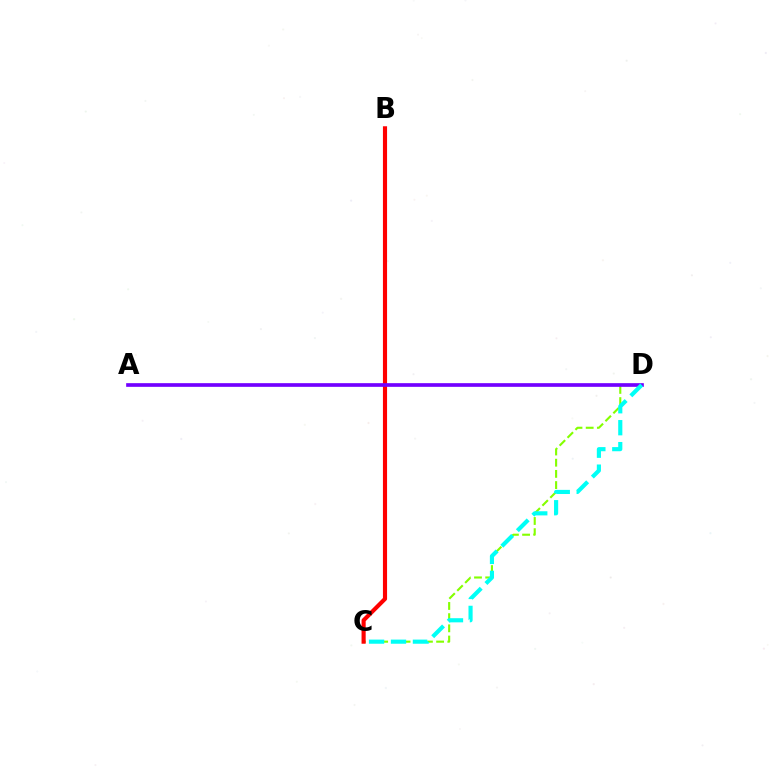{('C', 'D'): [{'color': '#84ff00', 'line_style': 'dashed', 'thickness': 1.52}, {'color': '#00fff6', 'line_style': 'dashed', 'thickness': 2.98}], ('B', 'C'): [{'color': '#ff0000', 'line_style': 'solid', 'thickness': 2.97}], ('A', 'D'): [{'color': '#7200ff', 'line_style': 'solid', 'thickness': 2.65}]}